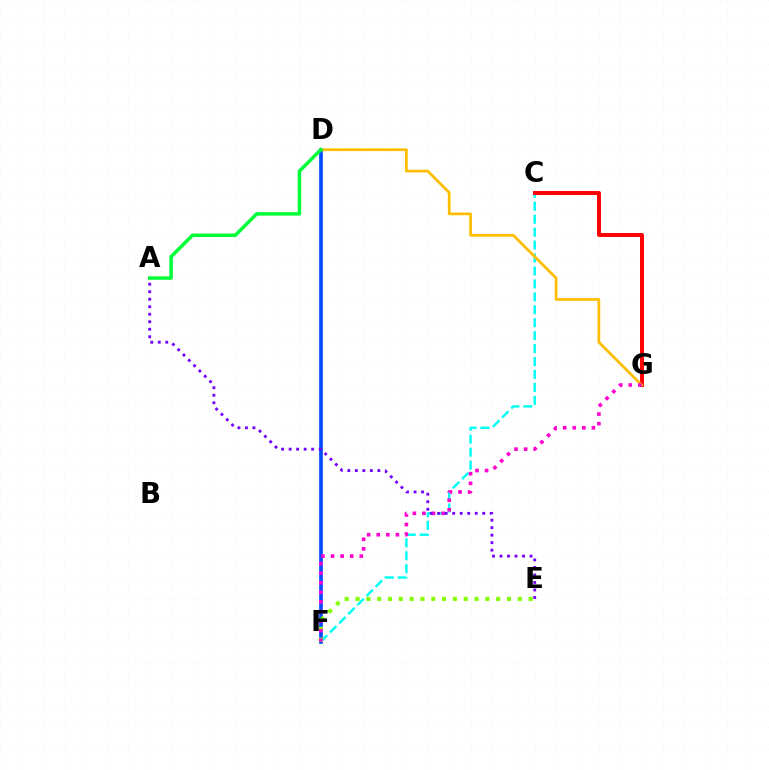{('D', 'F'): [{'color': '#004bff', 'line_style': 'solid', 'thickness': 2.65}], ('C', 'F'): [{'color': '#00fff6', 'line_style': 'dashed', 'thickness': 1.76}], ('C', 'G'): [{'color': '#ff0000', 'line_style': 'solid', 'thickness': 2.83}], ('E', 'F'): [{'color': '#84ff00', 'line_style': 'dotted', 'thickness': 2.94}], ('D', 'G'): [{'color': '#ffbd00', 'line_style': 'solid', 'thickness': 1.97}], ('F', 'G'): [{'color': '#ff00cf', 'line_style': 'dotted', 'thickness': 2.6}], ('A', 'D'): [{'color': '#00ff39', 'line_style': 'solid', 'thickness': 2.52}], ('A', 'E'): [{'color': '#7200ff', 'line_style': 'dotted', 'thickness': 2.04}]}